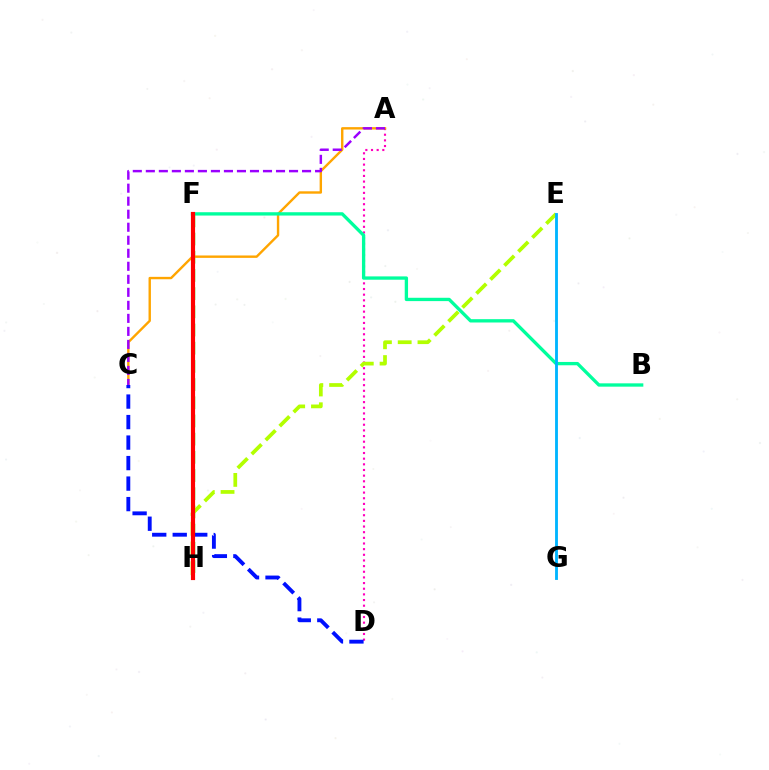{('F', 'H'): [{'color': '#08ff00', 'line_style': 'dashed', 'thickness': 2.47}, {'color': '#ff0000', 'line_style': 'solid', 'thickness': 2.99}], ('A', 'D'): [{'color': '#ff00bd', 'line_style': 'dotted', 'thickness': 1.54}], ('E', 'H'): [{'color': '#b3ff00', 'line_style': 'dashed', 'thickness': 2.69}], ('A', 'C'): [{'color': '#ffa500', 'line_style': 'solid', 'thickness': 1.73}, {'color': '#9b00ff', 'line_style': 'dashed', 'thickness': 1.77}], ('C', 'D'): [{'color': '#0010ff', 'line_style': 'dashed', 'thickness': 2.79}], ('B', 'F'): [{'color': '#00ff9d', 'line_style': 'solid', 'thickness': 2.39}], ('E', 'G'): [{'color': '#00b5ff', 'line_style': 'solid', 'thickness': 2.05}]}